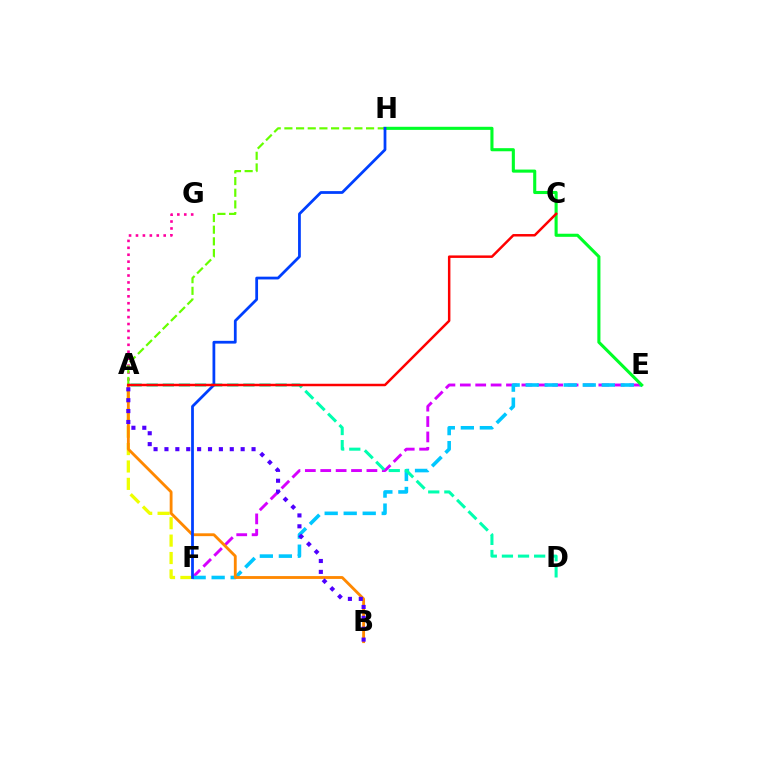{('E', 'F'): [{'color': '#d600ff', 'line_style': 'dashed', 'thickness': 2.09}, {'color': '#00c7ff', 'line_style': 'dashed', 'thickness': 2.58}], ('E', 'H'): [{'color': '#00ff27', 'line_style': 'solid', 'thickness': 2.23}], ('A', 'F'): [{'color': '#eeff00', 'line_style': 'dashed', 'thickness': 2.36}], ('A', 'G'): [{'color': '#ff00a0', 'line_style': 'dotted', 'thickness': 1.88}], ('A', 'B'): [{'color': '#ff8800', 'line_style': 'solid', 'thickness': 2.04}, {'color': '#4f00ff', 'line_style': 'dotted', 'thickness': 2.96}], ('A', 'H'): [{'color': '#66ff00', 'line_style': 'dashed', 'thickness': 1.58}], ('A', 'D'): [{'color': '#00ffaf', 'line_style': 'dashed', 'thickness': 2.19}], ('F', 'H'): [{'color': '#003fff', 'line_style': 'solid', 'thickness': 1.99}], ('A', 'C'): [{'color': '#ff0000', 'line_style': 'solid', 'thickness': 1.79}]}